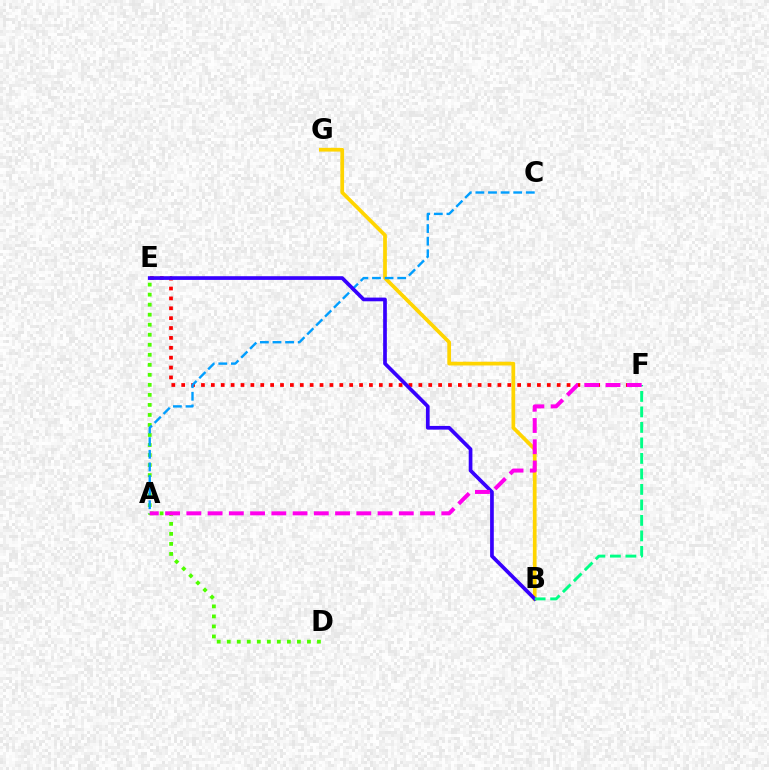{('D', 'E'): [{'color': '#4fff00', 'line_style': 'dotted', 'thickness': 2.72}], ('B', 'G'): [{'color': '#ffd500', 'line_style': 'solid', 'thickness': 2.69}], ('E', 'F'): [{'color': '#ff0000', 'line_style': 'dotted', 'thickness': 2.68}], ('A', 'C'): [{'color': '#009eff', 'line_style': 'dashed', 'thickness': 1.71}], ('B', 'E'): [{'color': '#3700ff', 'line_style': 'solid', 'thickness': 2.66}], ('B', 'F'): [{'color': '#00ff86', 'line_style': 'dashed', 'thickness': 2.11}], ('A', 'F'): [{'color': '#ff00ed', 'line_style': 'dashed', 'thickness': 2.89}]}